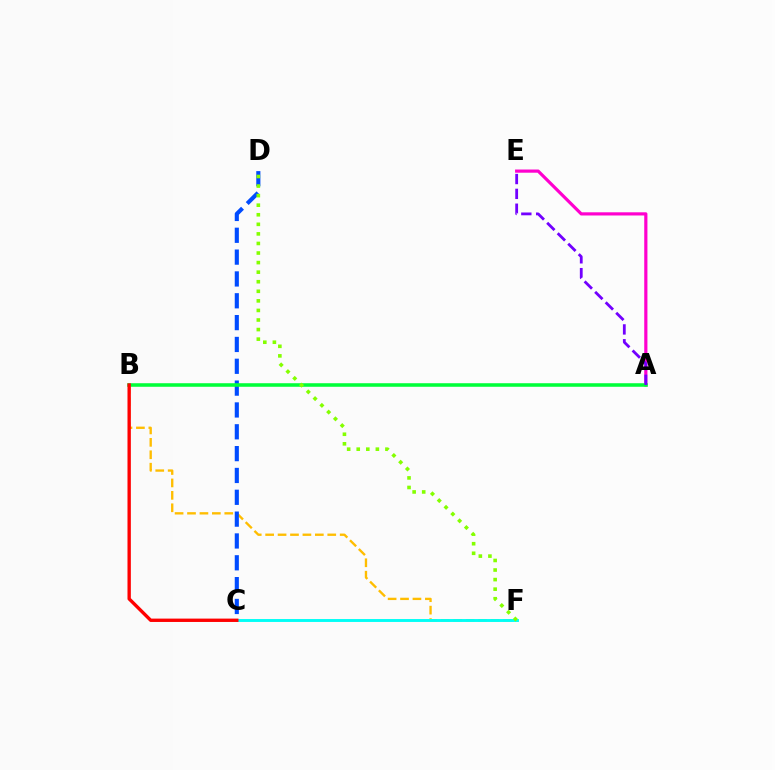{('A', 'E'): [{'color': '#ff00cf', 'line_style': 'solid', 'thickness': 2.29}, {'color': '#7200ff', 'line_style': 'dashed', 'thickness': 2.02}], ('B', 'F'): [{'color': '#ffbd00', 'line_style': 'dashed', 'thickness': 1.69}], ('C', 'D'): [{'color': '#004bff', 'line_style': 'dashed', 'thickness': 2.97}], ('C', 'F'): [{'color': '#00fff6', 'line_style': 'solid', 'thickness': 2.09}], ('A', 'B'): [{'color': '#00ff39', 'line_style': 'solid', 'thickness': 2.55}], ('B', 'C'): [{'color': '#ff0000', 'line_style': 'solid', 'thickness': 2.42}], ('D', 'F'): [{'color': '#84ff00', 'line_style': 'dotted', 'thickness': 2.6}]}